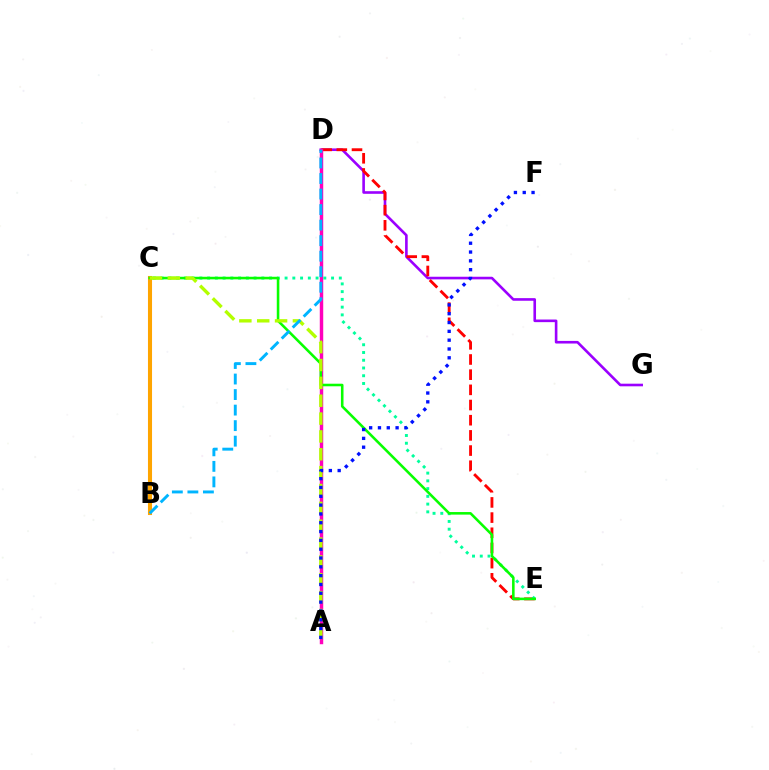{('D', 'G'): [{'color': '#9b00ff', 'line_style': 'solid', 'thickness': 1.89}], ('D', 'E'): [{'color': '#ff0000', 'line_style': 'dashed', 'thickness': 2.06}], ('A', 'D'): [{'color': '#ff00bd', 'line_style': 'solid', 'thickness': 2.48}], ('B', 'C'): [{'color': '#ffa500', 'line_style': 'solid', 'thickness': 2.93}], ('C', 'E'): [{'color': '#00ff9d', 'line_style': 'dotted', 'thickness': 2.1}, {'color': '#08ff00', 'line_style': 'solid', 'thickness': 1.85}], ('A', 'C'): [{'color': '#b3ff00', 'line_style': 'dashed', 'thickness': 2.43}], ('A', 'F'): [{'color': '#0010ff', 'line_style': 'dotted', 'thickness': 2.4}], ('B', 'D'): [{'color': '#00b5ff', 'line_style': 'dashed', 'thickness': 2.11}]}